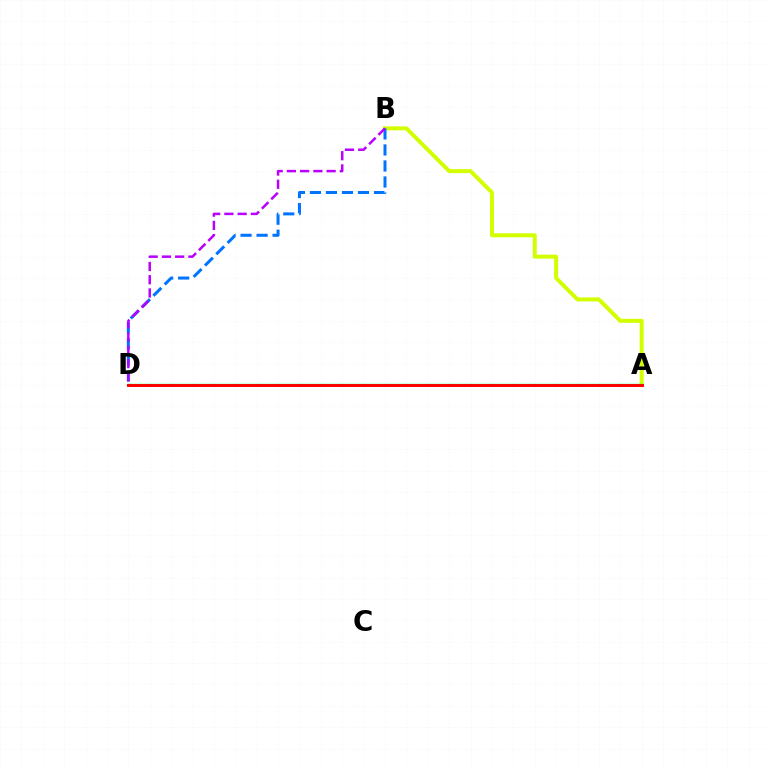{('A', 'B'): [{'color': '#d1ff00', 'line_style': 'solid', 'thickness': 2.87}], ('B', 'D'): [{'color': '#0074ff', 'line_style': 'dashed', 'thickness': 2.18}, {'color': '#b900ff', 'line_style': 'dashed', 'thickness': 1.8}], ('A', 'D'): [{'color': '#00ff5c', 'line_style': 'solid', 'thickness': 1.74}, {'color': '#ff0000', 'line_style': 'solid', 'thickness': 2.12}]}